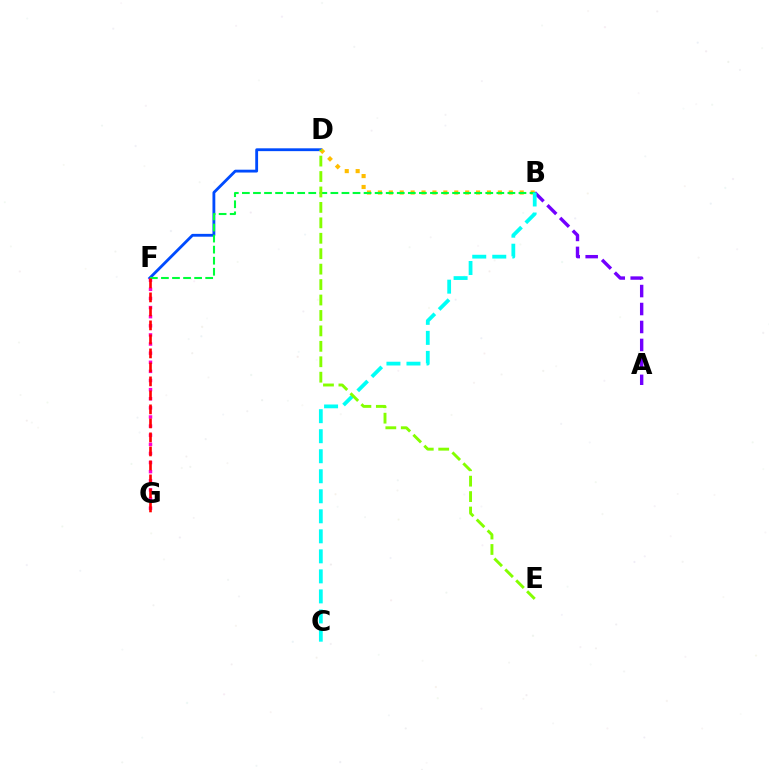{('D', 'F'): [{'color': '#004bff', 'line_style': 'solid', 'thickness': 2.04}], ('A', 'B'): [{'color': '#7200ff', 'line_style': 'dashed', 'thickness': 2.44}], ('B', 'D'): [{'color': '#ffbd00', 'line_style': 'dotted', 'thickness': 2.96}], ('F', 'G'): [{'color': '#ff00cf', 'line_style': 'dotted', 'thickness': 2.48}, {'color': '#ff0000', 'line_style': 'dashed', 'thickness': 1.9}], ('B', 'F'): [{'color': '#00ff39', 'line_style': 'dashed', 'thickness': 1.5}], ('B', 'C'): [{'color': '#00fff6', 'line_style': 'dashed', 'thickness': 2.72}], ('D', 'E'): [{'color': '#84ff00', 'line_style': 'dashed', 'thickness': 2.1}]}